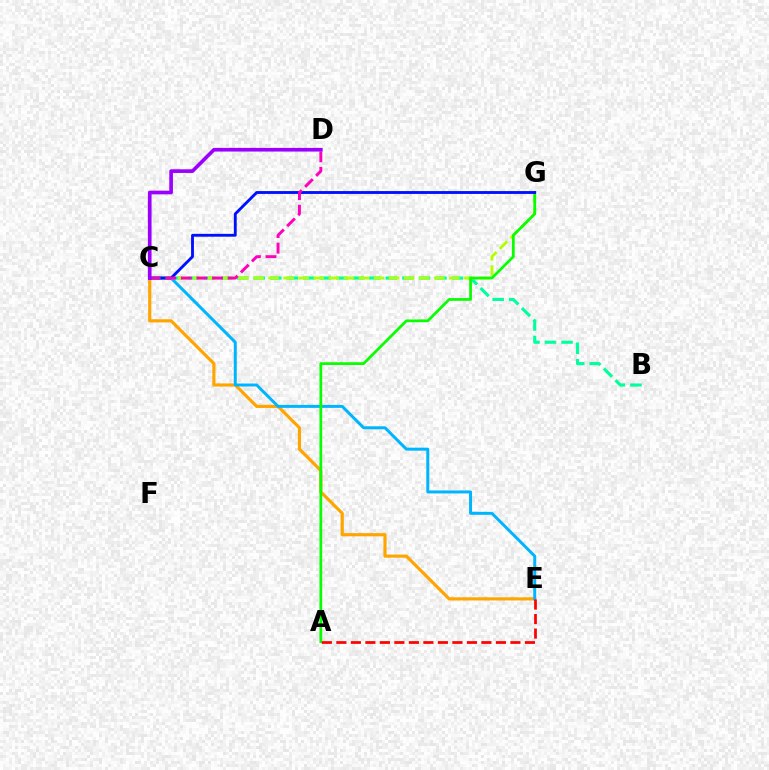{('B', 'C'): [{'color': '#00ff9d', 'line_style': 'dashed', 'thickness': 2.24}], ('C', 'E'): [{'color': '#ffa500', 'line_style': 'solid', 'thickness': 2.27}, {'color': '#00b5ff', 'line_style': 'solid', 'thickness': 2.14}], ('C', 'G'): [{'color': '#b3ff00', 'line_style': 'dashed', 'thickness': 2.05}, {'color': '#0010ff', 'line_style': 'solid', 'thickness': 2.05}], ('A', 'G'): [{'color': '#08ff00', 'line_style': 'solid', 'thickness': 1.96}], ('C', 'D'): [{'color': '#ff00bd', 'line_style': 'dashed', 'thickness': 2.12}, {'color': '#9b00ff', 'line_style': 'solid', 'thickness': 2.64}], ('A', 'E'): [{'color': '#ff0000', 'line_style': 'dashed', 'thickness': 1.97}]}